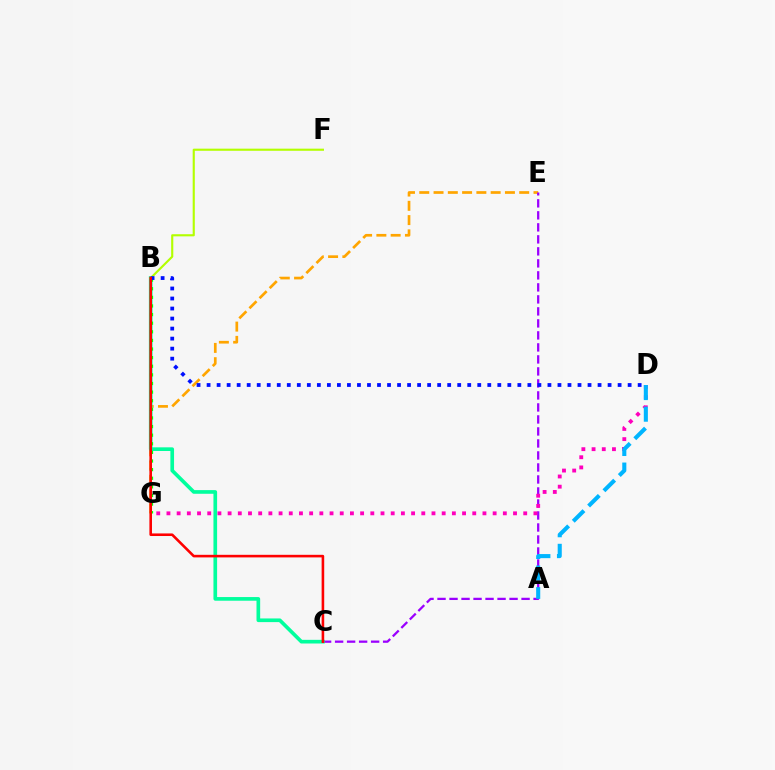{('E', 'G'): [{'color': '#ffa500', 'line_style': 'dashed', 'thickness': 1.94}], ('C', 'E'): [{'color': '#9b00ff', 'line_style': 'dashed', 'thickness': 1.63}], ('D', 'G'): [{'color': '#ff00bd', 'line_style': 'dotted', 'thickness': 2.77}], ('B', 'C'): [{'color': '#00ff9d', 'line_style': 'solid', 'thickness': 2.63}, {'color': '#ff0000', 'line_style': 'solid', 'thickness': 1.86}], ('A', 'D'): [{'color': '#00b5ff', 'line_style': 'dashed', 'thickness': 2.94}], ('B', 'G'): [{'color': '#08ff00', 'line_style': 'dotted', 'thickness': 2.34}], ('B', 'F'): [{'color': '#b3ff00', 'line_style': 'solid', 'thickness': 1.53}], ('B', 'D'): [{'color': '#0010ff', 'line_style': 'dotted', 'thickness': 2.72}]}